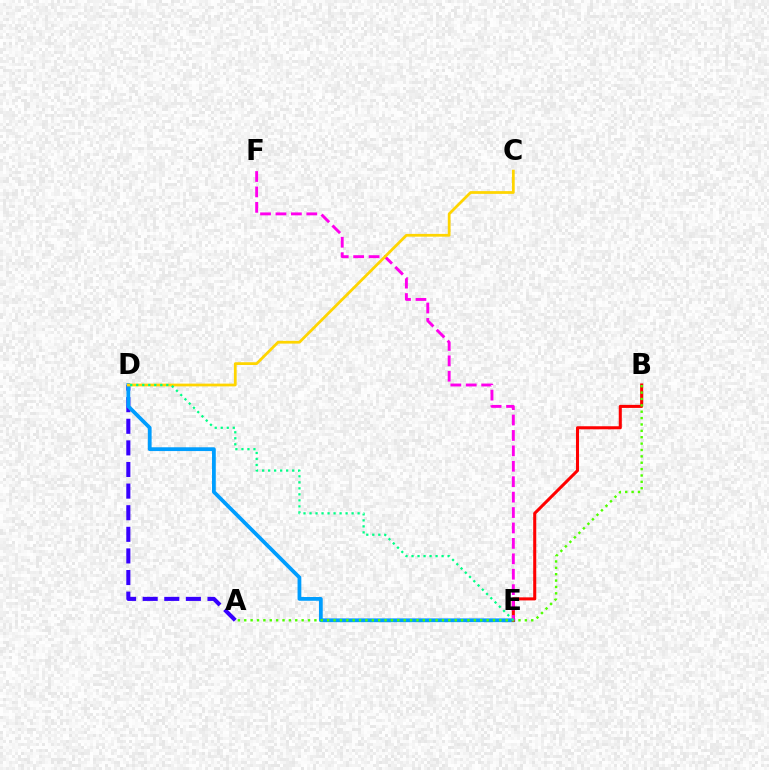{('A', 'D'): [{'color': '#3700ff', 'line_style': 'dashed', 'thickness': 2.94}], ('D', 'E'): [{'color': '#009eff', 'line_style': 'solid', 'thickness': 2.72}, {'color': '#00ff86', 'line_style': 'dotted', 'thickness': 1.63}], ('B', 'E'): [{'color': '#ff0000', 'line_style': 'solid', 'thickness': 2.2}], ('A', 'B'): [{'color': '#4fff00', 'line_style': 'dotted', 'thickness': 1.73}], ('E', 'F'): [{'color': '#ff00ed', 'line_style': 'dashed', 'thickness': 2.09}], ('C', 'D'): [{'color': '#ffd500', 'line_style': 'solid', 'thickness': 1.99}]}